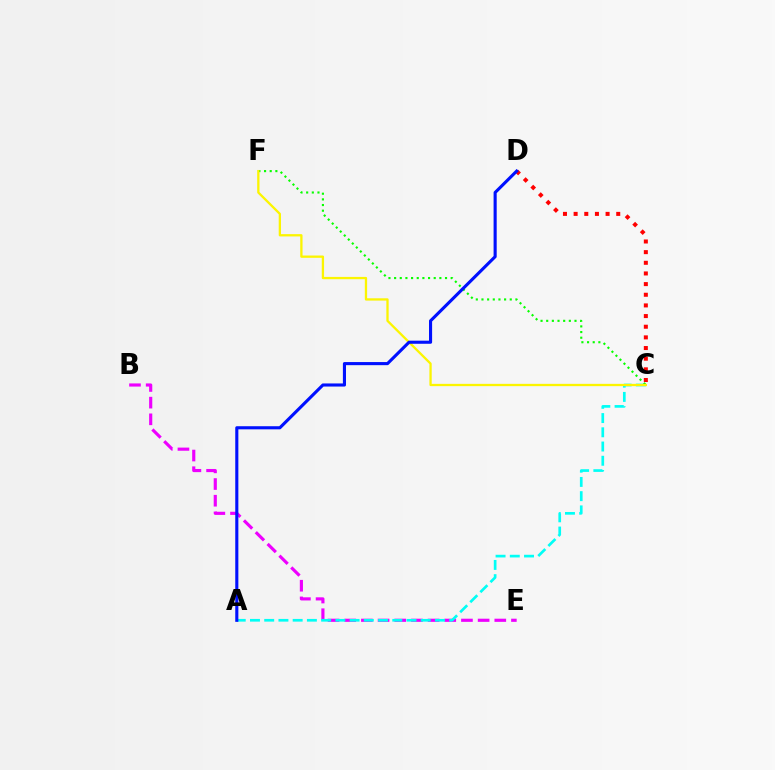{('B', 'E'): [{'color': '#ee00ff', 'line_style': 'dashed', 'thickness': 2.27}], ('A', 'C'): [{'color': '#00fff6', 'line_style': 'dashed', 'thickness': 1.93}], ('C', 'F'): [{'color': '#08ff00', 'line_style': 'dotted', 'thickness': 1.54}, {'color': '#fcf500', 'line_style': 'solid', 'thickness': 1.66}], ('C', 'D'): [{'color': '#ff0000', 'line_style': 'dotted', 'thickness': 2.89}], ('A', 'D'): [{'color': '#0010ff', 'line_style': 'solid', 'thickness': 2.24}]}